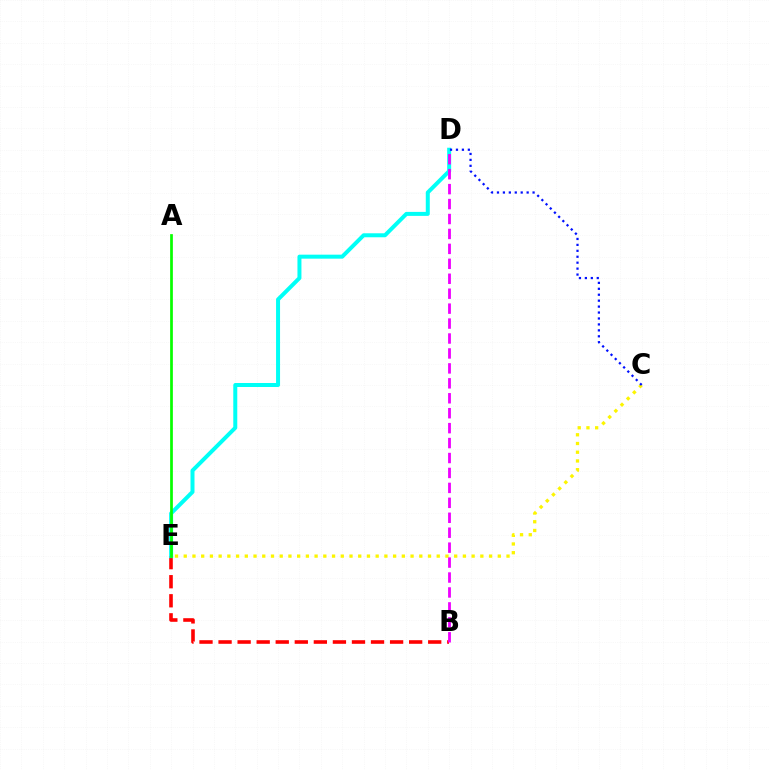{('B', 'E'): [{'color': '#ff0000', 'line_style': 'dashed', 'thickness': 2.59}], ('D', 'E'): [{'color': '#00fff6', 'line_style': 'solid', 'thickness': 2.88}], ('C', 'E'): [{'color': '#fcf500', 'line_style': 'dotted', 'thickness': 2.37}], ('C', 'D'): [{'color': '#0010ff', 'line_style': 'dotted', 'thickness': 1.61}], ('B', 'D'): [{'color': '#ee00ff', 'line_style': 'dashed', 'thickness': 2.03}], ('A', 'E'): [{'color': '#08ff00', 'line_style': 'solid', 'thickness': 1.97}]}